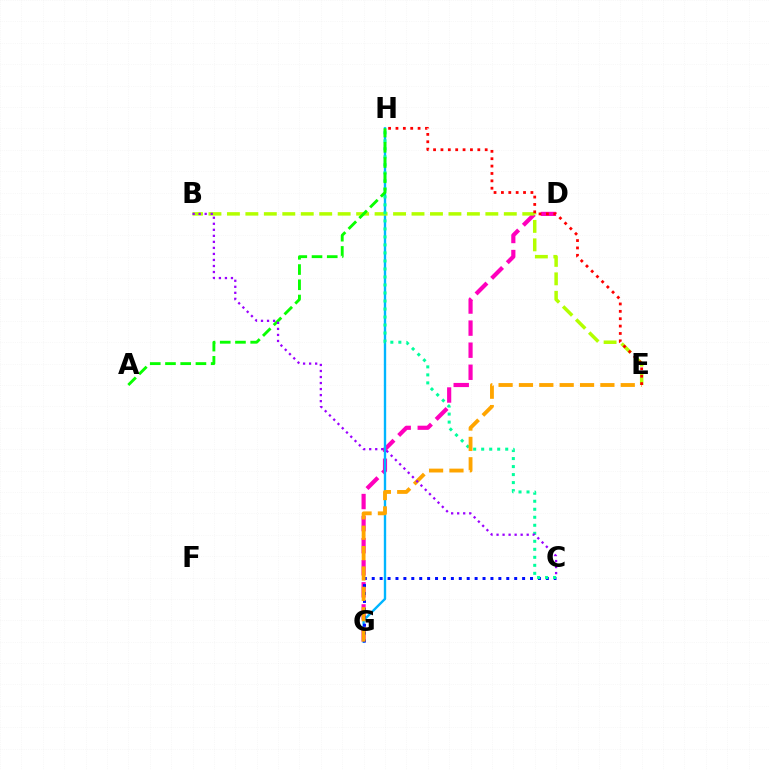{('D', 'G'): [{'color': '#ff00bd', 'line_style': 'dashed', 'thickness': 3.0}], ('G', 'H'): [{'color': '#00b5ff', 'line_style': 'solid', 'thickness': 1.71}], ('C', 'G'): [{'color': '#0010ff', 'line_style': 'dotted', 'thickness': 2.15}], ('B', 'E'): [{'color': '#b3ff00', 'line_style': 'dashed', 'thickness': 2.51}], ('C', 'H'): [{'color': '#00ff9d', 'line_style': 'dotted', 'thickness': 2.18}], ('A', 'H'): [{'color': '#08ff00', 'line_style': 'dashed', 'thickness': 2.07}], ('E', 'G'): [{'color': '#ffa500', 'line_style': 'dashed', 'thickness': 2.77}], ('E', 'H'): [{'color': '#ff0000', 'line_style': 'dotted', 'thickness': 2.0}], ('B', 'C'): [{'color': '#9b00ff', 'line_style': 'dotted', 'thickness': 1.64}]}